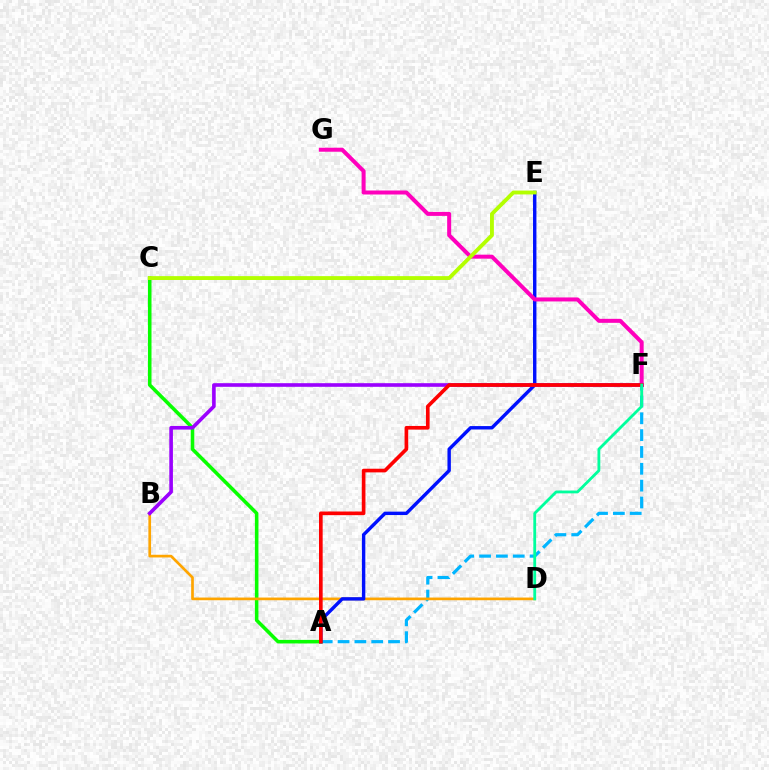{('A', 'F'): [{'color': '#00b5ff', 'line_style': 'dashed', 'thickness': 2.29}, {'color': '#ff0000', 'line_style': 'solid', 'thickness': 2.63}], ('A', 'C'): [{'color': '#08ff00', 'line_style': 'solid', 'thickness': 2.56}], ('B', 'D'): [{'color': '#ffa500', 'line_style': 'solid', 'thickness': 1.93}], ('A', 'E'): [{'color': '#0010ff', 'line_style': 'solid', 'thickness': 2.45}], ('F', 'G'): [{'color': '#ff00bd', 'line_style': 'solid', 'thickness': 2.88}], ('B', 'F'): [{'color': '#9b00ff', 'line_style': 'solid', 'thickness': 2.61}], ('C', 'E'): [{'color': '#b3ff00', 'line_style': 'solid', 'thickness': 2.78}], ('D', 'F'): [{'color': '#00ff9d', 'line_style': 'solid', 'thickness': 2.03}]}